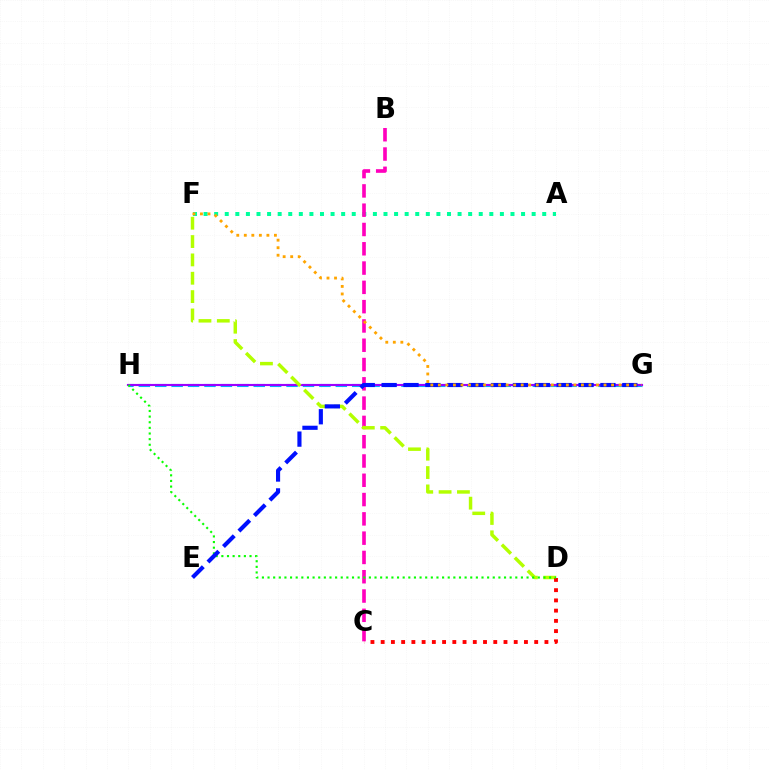{('A', 'F'): [{'color': '#00ff9d', 'line_style': 'dotted', 'thickness': 2.88}], ('G', 'H'): [{'color': '#00b5ff', 'line_style': 'dashed', 'thickness': 2.23}, {'color': '#9b00ff', 'line_style': 'solid', 'thickness': 1.53}], ('B', 'C'): [{'color': '#ff00bd', 'line_style': 'dashed', 'thickness': 2.62}], ('D', 'F'): [{'color': '#b3ff00', 'line_style': 'dashed', 'thickness': 2.49}], ('C', 'D'): [{'color': '#ff0000', 'line_style': 'dotted', 'thickness': 2.78}], ('D', 'H'): [{'color': '#08ff00', 'line_style': 'dotted', 'thickness': 1.53}], ('E', 'G'): [{'color': '#0010ff', 'line_style': 'dashed', 'thickness': 2.97}], ('F', 'G'): [{'color': '#ffa500', 'line_style': 'dotted', 'thickness': 2.05}]}